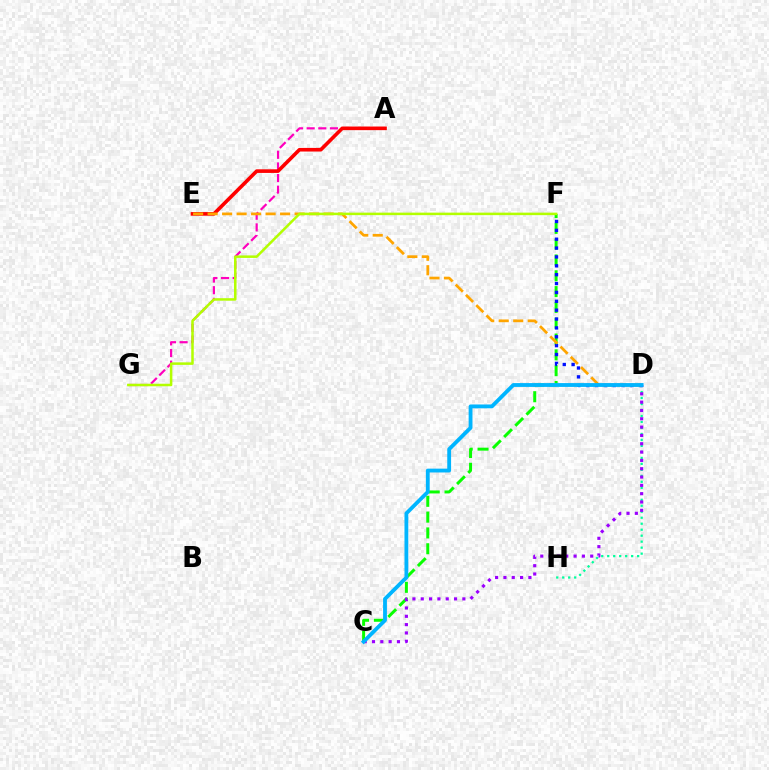{('C', 'F'): [{'color': '#08ff00', 'line_style': 'dashed', 'thickness': 2.15}], ('A', 'G'): [{'color': '#ff00bd', 'line_style': 'dashed', 'thickness': 1.58}], ('A', 'E'): [{'color': '#ff0000', 'line_style': 'solid', 'thickness': 2.61}], ('D', 'F'): [{'color': '#0010ff', 'line_style': 'dotted', 'thickness': 2.41}], ('D', 'E'): [{'color': '#ffa500', 'line_style': 'dashed', 'thickness': 1.97}], ('D', 'H'): [{'color': '#00ff9d', 'line_style': 'dotted', 'thickness': 1.63}], ('C', 'D'): [{'color': '#9b00ff', 'line_style': 'dotted', 'thickness': 2.26}, {'color': '#00b5ff', 'line_style': 'solid', 'thickness': 2.76}], ('F', 'G'): [{'color': '#b3ff00', 'line_style': 'solid', 'thickness': 1.81}]}